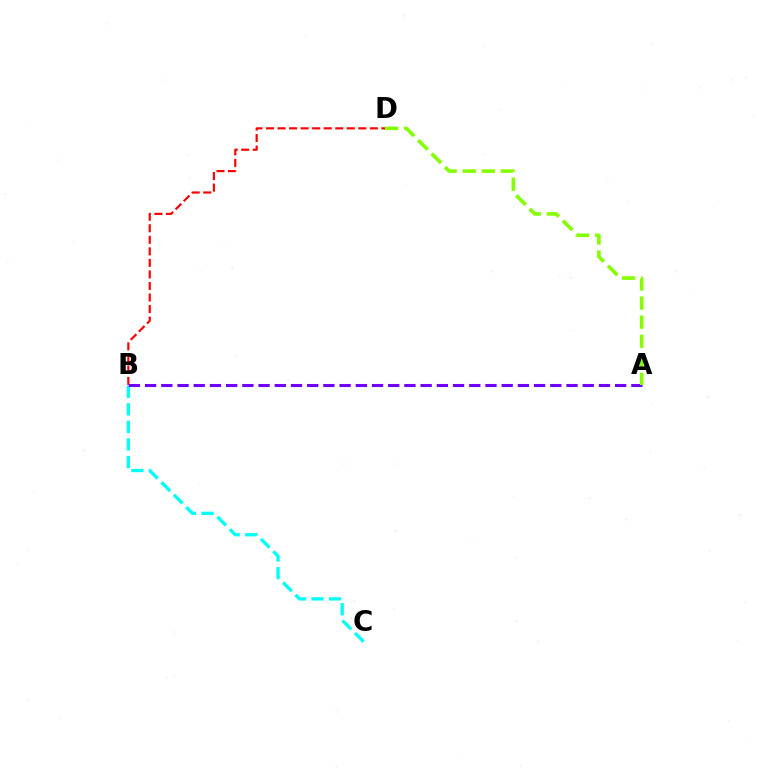{('B', 'C'): [{'color': '#00fff6', 'line_style': 'dashed', 'thickness': 2.39}], ('B', 'D'): [{'color': '#ff0000', 'line_style': 'dashed', 'thickness': 1.57}], ('A', 'B'): [{'color': '#7200ff', 'line_style': 'dashed', 'thickness': 2.2}], ('A', 'D'): [{'color': '#84ff00', 'line_style': 'dashed', 'thickness': 2.59}]}